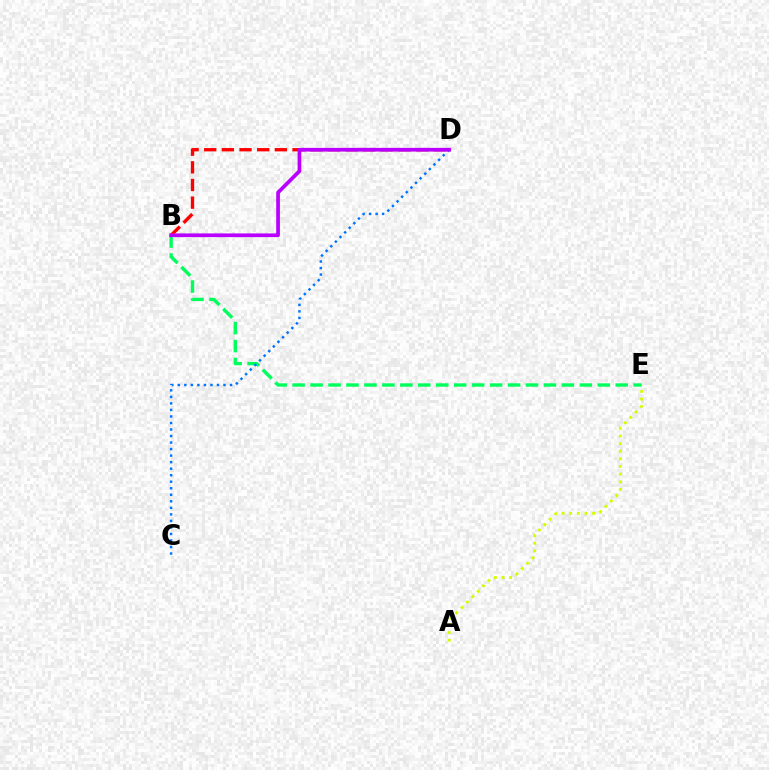{('B', 'D'): [{'color': '#ff0000', 'line_style': 'dashed', 'thickness': 2.4}, {'color': '#b900ff', 'line_style': 'solid', 'thickness': 2.67}], ('A', 'E'): [{'color': '#d1ff00', 'line_style': 'dotted', 'thickness': 2.07}], ('B', 'E'): [{'color': '#00ff5c', 'line_style': 'dashed', 'thickness': 2.44}], ('C', 'D'): [{'color': '#0074ff', 'line_style': 'dotted', 'thickness': 1.77}]}